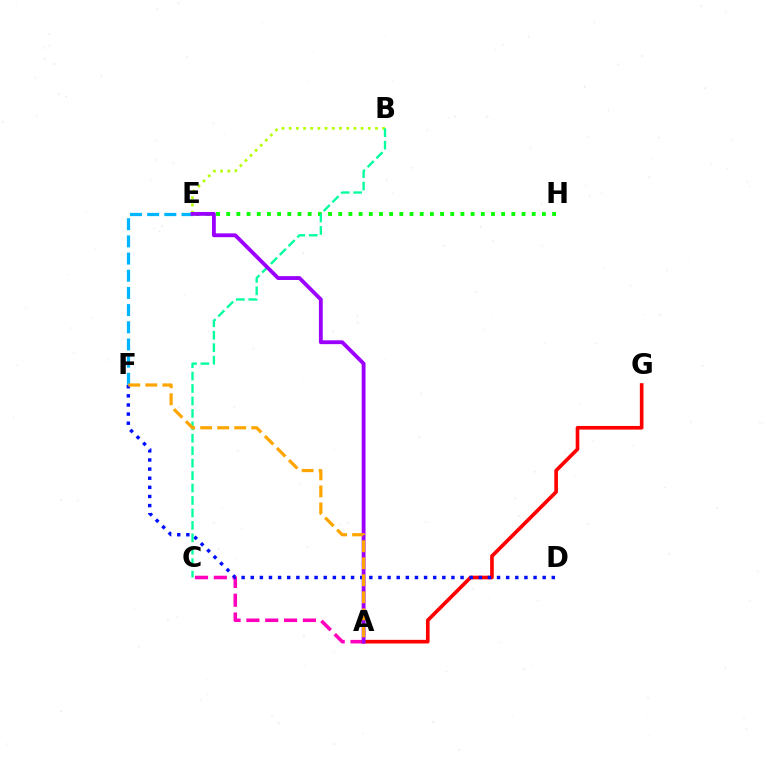{('E', 'H'): [{'color': '#08ff00', 'line_style': 'dotted', 'thickness': 2.77}], ('E', 'F'): [{'color': '#00b5ff', 'line_style': 'dashed', 'thickness': 2.33}], ('B', 'E'): [{'color': '#b3ff00', 'line_style': 'dotted', 'thickness': 1.95}], ('A', 'C'): [{'color': '#ff00bd', 'line_style': 'dashed', 'thickness': 2.56}], ('A', 'G'): [{'color': '#ff0000', 'line_style': 'solid', 'thickness': 2.62}], ('D', 'F'): [{'color': '#0010ff', 'line_style': 'dotted', 'thickness': 2.48}], ('B', 'C'): [{'color': '#00ff9d', 'line_style': 'dashed', 'thickness': 1.69}], ('A', 'E'): [{'color': '#9b00ff', 'line_style': 'solid', 'thickness': 2.76}], ('A', 'F'): [{'color': '#ffa500', 'line_style': 'dashed', 'thickness': 2.31}]}